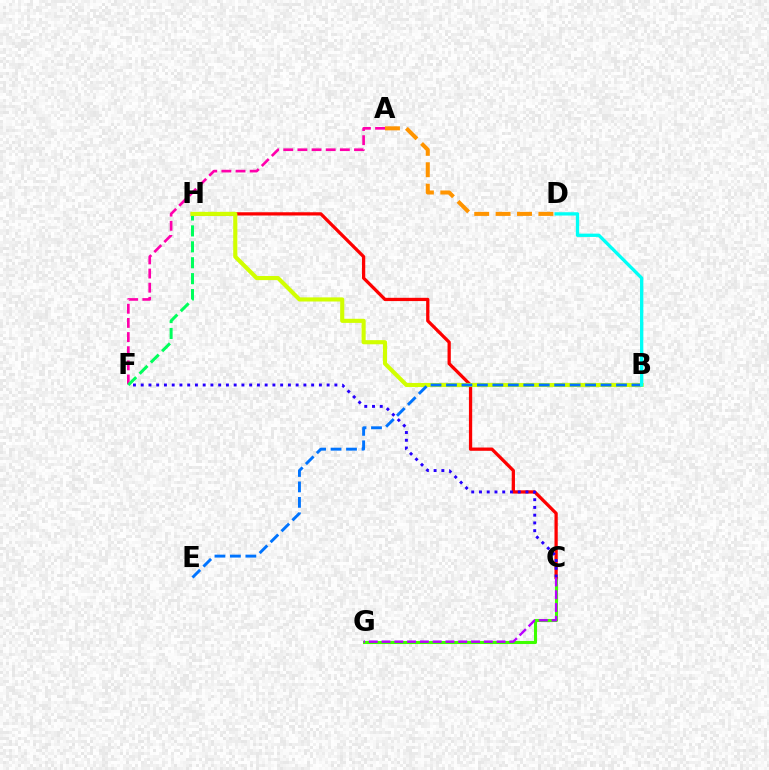{('A', 'F'): [{'color': '#ff00ac', 'line_style': 'dashed', 'thickness': 1.92}], ('C', 'G'): [{'color': '#3dff00', 'line_style': 'solid', 'thickness': 2.19}, {'color': '#b900ff', 'line_style': 'dashed', 'thickness': 1.74}], ('C', 'H'): [{'color': '#ff0000', 'line_style': 'solid', 'thickness': 2.35}], ('F', 'H'): [{'color': '#00ff5c', 'line_style': 'dashed', 'thickness': 2.16}], ('A', 'D'): [{'color': '#ff9400', 'line_style': 'dashed', 'thickness': 2.91}], ('B', 'H'): [{'color': '#d1ff00', 'line_style': 'solid', 'thickness': 2.97}], ('B', 'E'): [{'color': '#0074ff', 'line_style': 'dashed', 'thickness': 2.1}], ('C', 'F'): [{'color': '#2500ff', 'line_style': 'dotted', 'thickness': 2.1}], ('B', 'D'): [{'color': '#00fff6', 'line_style': 'solid', 'thickness': 2.38}]}